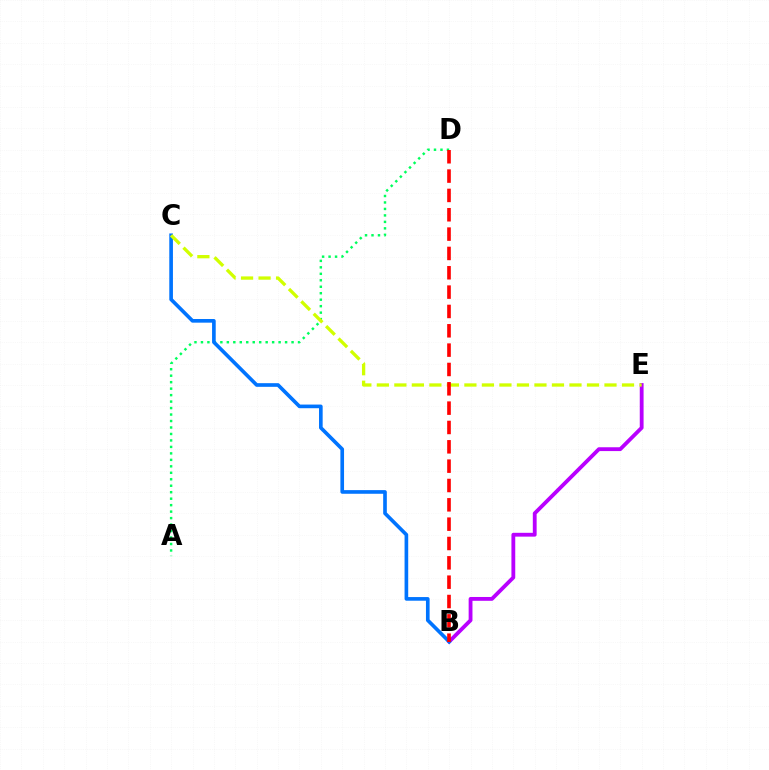{('A', 'D'): [{'color': '#00ff5c', 'line_style': 'dotted', 'thickness': 1.76}], ('B', 'E'): [{'color': '#b900ff', 'line_style': 'solid', 'thickness': 2.75}], ('B', 'C'): [{'color': '#0074ff', 'line_style': 'solid', 'thickness': 2.63}], ('C', 'E'): [{'color': '#d1ff00', 'line_style': 'dashed', 'thickness': 2.38}], ('B', 'D'): [{'color': '#ff0000', 'line_style': 'dashed', 'thickness': 2.63}]}